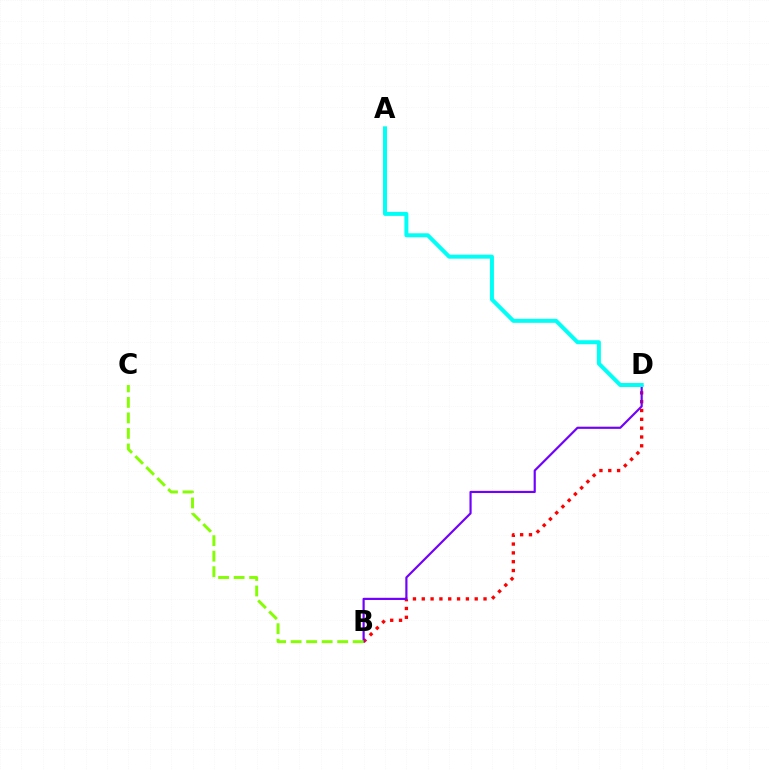{('B', 'D'): [{'color': '#ff0000', 'line_style': 'dotted', 'thickness': 2.4}, {'color': '#7200ff', 'line_style': 'solid', 'thickness': 1.57}], ('B', 'C'): [{'color': '#84ff00', 'line_style': 'dashed', 'thickness': 2.11}], ('A', 'D'): [{'color': '#00fff6', 'line_style': 'solid', 'thickness': 2.88}]}